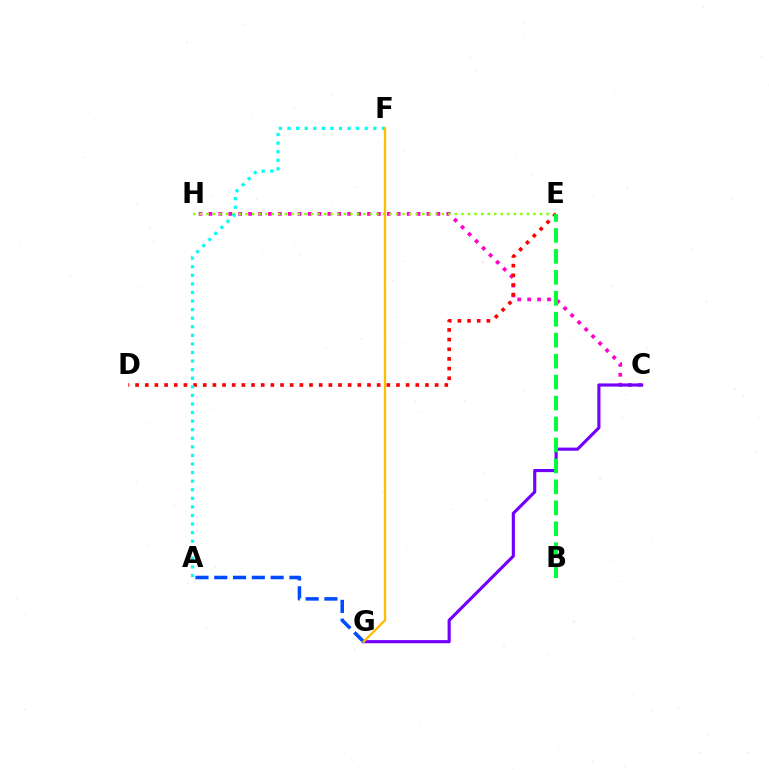{('C', 'H'): [{'color': '#ff00cf', 'line_style': 'dotted', 'thickness': 2.69}], ('C', 'G'): [{'color': '#7200ff', 'line_style': 'solid', 'thickness': 2.26}], ('E', 'H'): [{'color': '#84ff00', 'line_style': 'dotted', 'thickness': 1.78}], ('A', 'G'): [{'color': '#004bff', 'line_style': 'dashed', 'thickness': 2.55}], ('D', 'E'): [{'color': '#ff0000', 'line_style': 'dotted', 'thickness': 2.63}], ('A', 'F'): [{'color': '#00fff6', 'line_style': 'dotted', 'thickness': 2.33}], ('B', 'E'): [{'color': '#00ff39', 'line_style': 'dashed', 'thickness': 2.85}], ('F', 'G'): [{'color': '#ffbd00', 'line_style': 'solid', 'thickness': 1.64}]}